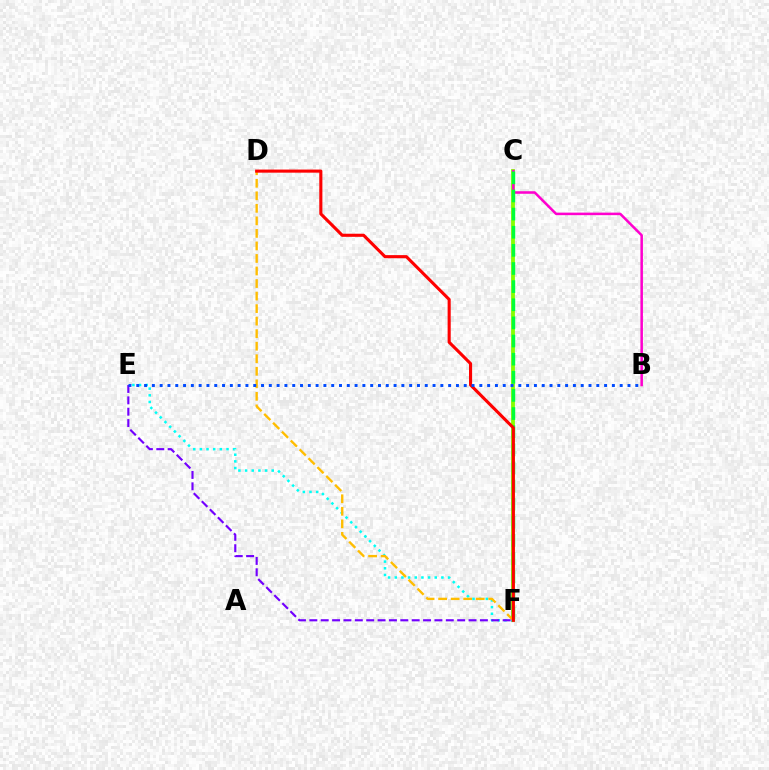{('C', 'F'): [{'color': '#84ff00', 'line_style': 'solid', 'thickness': 2.74}, {'color': '#00ff39', 'line_style': 'dashed', 'thickness': 2.46}], ('B', 'C'): [{'color': '#ff00cf', 'line_style': 'solid', 'thickness': 1.83}], ('E', 'F'): [{'color': '#00fff6', 'line_style': 'dotted', 'thickness': 1.81}, {'color': '#7200ff', 'line_style': 'dashed', 'thickness': 1.54}], ('D', 'F'): [{'color': '#ffbd00', 'line_style': 'dashed', 'thickness': 1.7}, {'color': '#ff0000', 'line_style': 'solid', 'thickness': 2.23}], ('B', 'E'): [{'color': '#004bff', 'line_style': 'dotted', 'thickness': 2.12}]}